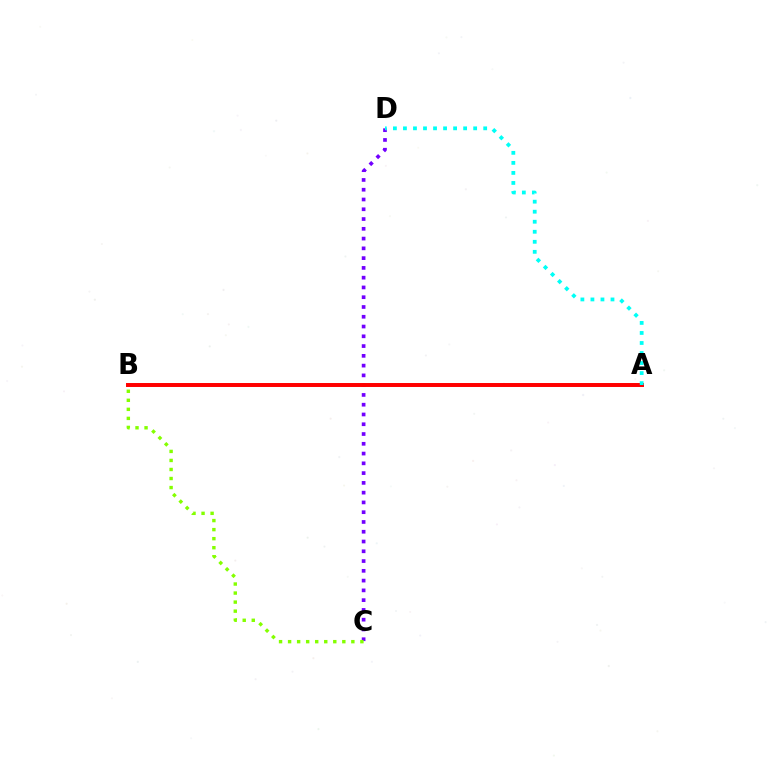{('C', 'D'): [{'color': '#7200ff', 'line_style': 'dotted', 'thickness': 2.66}], ('A', 'B'): [{'color': '#ff0000', 'line_style': 'solid', 'thickness': 2.85}], ('A', 'D'): [{'color': '#00fff6', 'line_style': 'dotted', 'thickness': 2.73}], ('B', 'C'): [{'color': '#84ff00', 'line_style': 'dotted', 'thickness': 2.46}]}